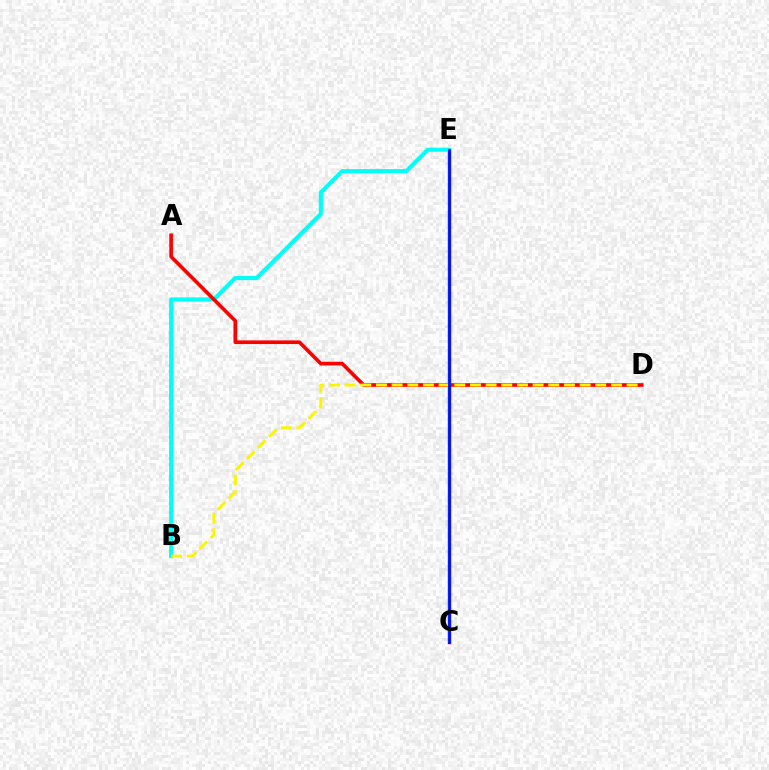{('C', 'E'): [{'color': '#ee00ff', 'line_style': 'solid', 'thickness': 2.51}, {'color': '#08ff00', 'line_style': 'solid', 'thickness': 1.52}, {'color': '#0010ff', 'line_style': 'solid', 'thickness': 2.04}], ('B', 'E'): [{'color': '#00fff6', 'line_style': 'solid', 'thickness': 2.93}], ('A', 'D'): [{'color': '#ff0000', 'line_style': 'solid', 'thickness': 2.63}], ('B', 'D'): [{'color': '#fcf500', 'line_style': 'dashed', 'thickness': 2.13}]}